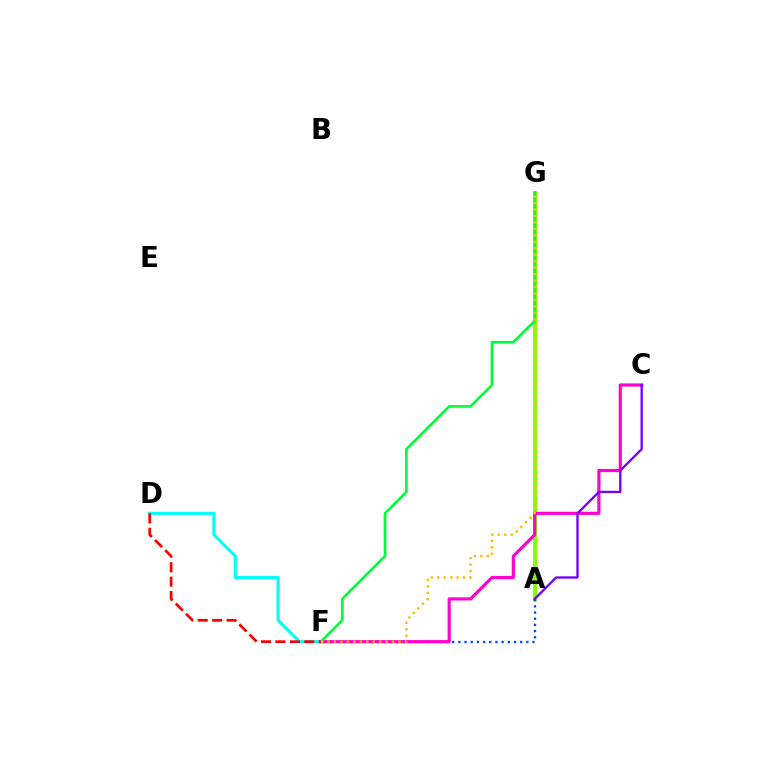{('A', 'G'): [{'color': '#84ff00', 'line_style': 'solid', 'thickness': 2.92}], ('A', 'F'): [{'color': '#004bff', 'line_style': 'dotted', 'thickness': 1.68}], ('C', 'F'): [{'color': '#ff00cf', 'line_style': 'solid', 'thickness': 2.27}], ('A', 'C'): [{'color': '#7200ff', 'line_style': 'solid', 'thickness': 1.67}], ('F', 'G'): [{'color': '#00ff39', 'line_style': 'solid', 'thickness': 1.91}, {'color': '#ffbd00', 'line_style': 'dotted', 'thickness': 1.75}], ('D', 'F'): [{'color': '#00fff6', 'line_style': 'solid', 'thickness': 2.23}, {'color': '#ff0000', 'line_style': 'dashed', 'thickness': 1.96}]}